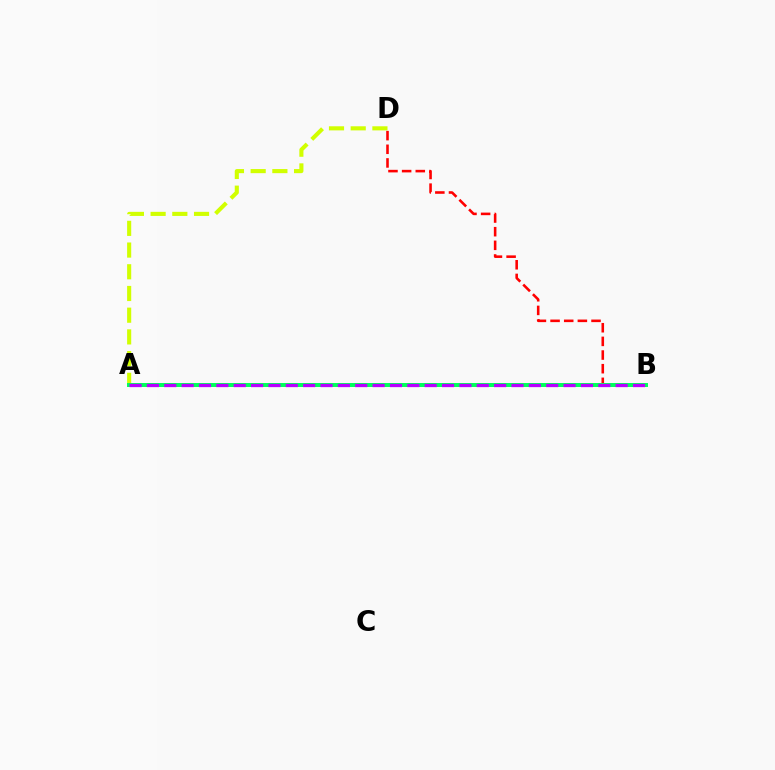{('A', 'D'): [{'color': '#d1ff00', 'line_style': 'dashed', 'thickness': 2.95}], ('B', 'D'): [{'color': '#ff0000', 'line_style': 'dashed', 'thickness': 1.85}], ('A', 'B'): [{'color': '#0074ff', 'line_style': 'dotted', 'thickness': 1.78}, {'color': '#00ff5c', 'line_style': 'solid', 'thickness': 2.86}, {'color': '#b900ff', 'line_style': 'dashed', 'thickness': 2.36}]}